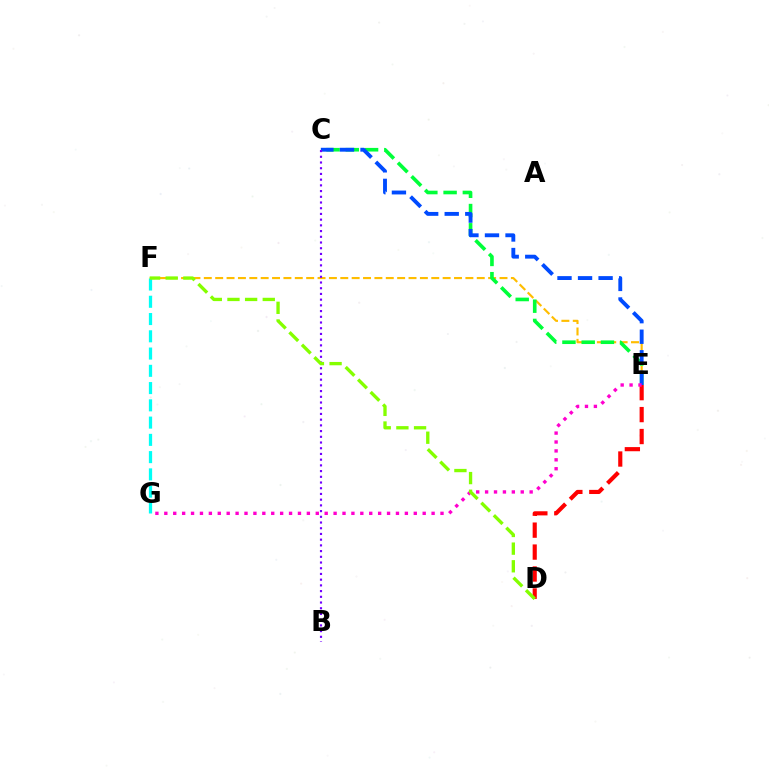{('D', 'E'): [{'color': '#ff0000', 'line_style': 'dashed', 'thickness': 2.98}], ('E', 'F'): [{'color': '#ffbd00', 'line_style': 'dashed', 'thickness': 1.54}], ('F', 'G'): [{'color': '#00fff6', 'line_style': 'dashed', 'thickness': 2.34}], ('C', 'E'): [{'color': '#00ff39', 'line_style': 'dashed', 'thickness': 2.61}, {'color': '#004bff', 'line_style': 'dashed', 'thickness': 2.79}], ('E', 'G'): [{'color': '#ff00cf', 'line_style': 'dotted', 'thickness': 2.42}], ('B', 'C'): [{'color': '#7200ff', 'line_style': 'dotted', 'thickness': 1.55}], ('D', 'F'): [{'color': '#84ff00', 'line_style': 'dashed', 'thickness': 2.4}]}